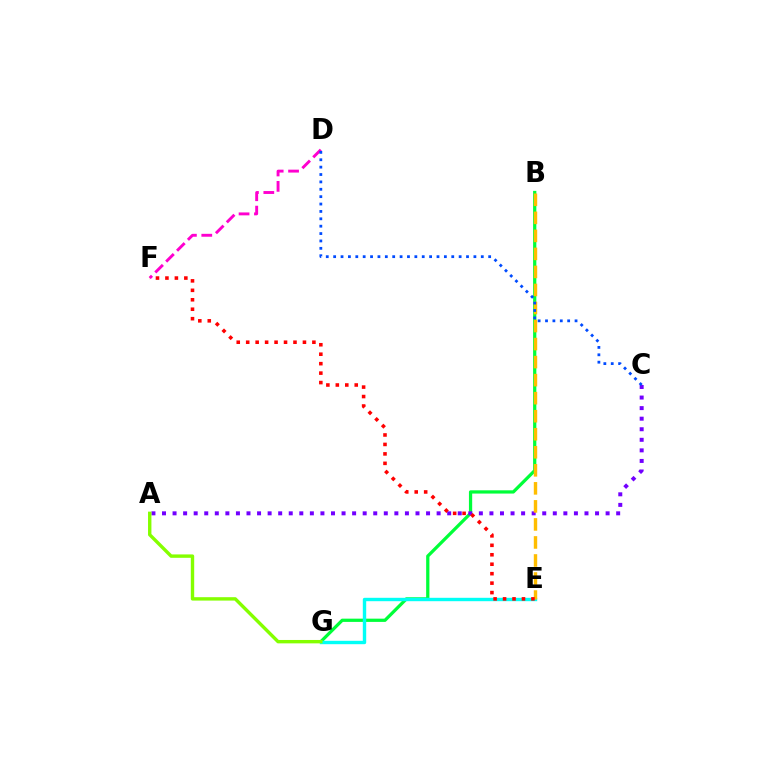{('B', 'G'): [{'color': '#00ff39', 'line_style': 'solid', 'thickness': 2.34}], ('E', 'G'): [{'color': '#00fff6', 'line_style': 'solid', 'thickness': 2.44}], ('A', 'C'): [{'color': '#7200ff', 'line_style': 'dotted', 'thickness': 2.87}], ('D', 'F'): [{'color': '#ff00cf', 'line_style': 'dashed', 'thickness': 2.09}], ('B', 'E'): [{'color': '#ffbd00', 'line_style': 'dashed', 'thickness': 2.45}], ('C', 'D'): [{'color': '#004bff', 'line_style': 'dotted', 'thickness': 2.01}], ('E', 'F'): [{'color': '#ff0000', 'line_style': 'dotted', 'thickness': 2.57}], ('A', 'G'): [{'color': '#84ff00', 'line_style': 'solid', 'thickness': 2.44}]}